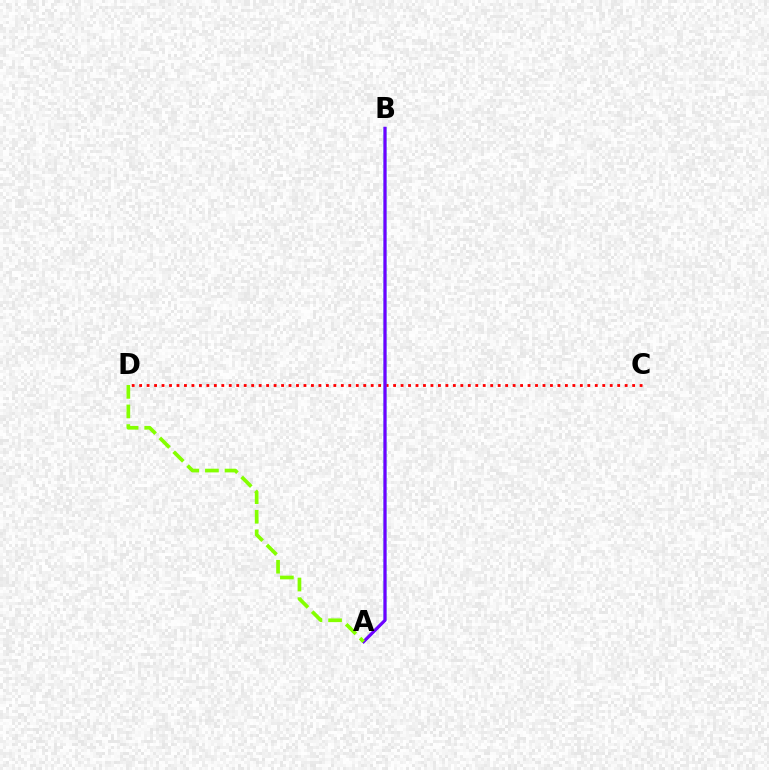{('C', 'D'): [{'color': '#ff0000', 'line_style': 'dotted', 'thickness': 2.03}], ('A', 'B'): [{'color': '#00fff6', 'line_style': 'solid', 'thickness': 1.97}, {'color': '#7200ff', 'line_style': 'solid', 'thickness': 2.27}], ('A', 'D'): [{'color': '#84ff00', 'line_style': 'dashed', 'thickness': 2.66}]}